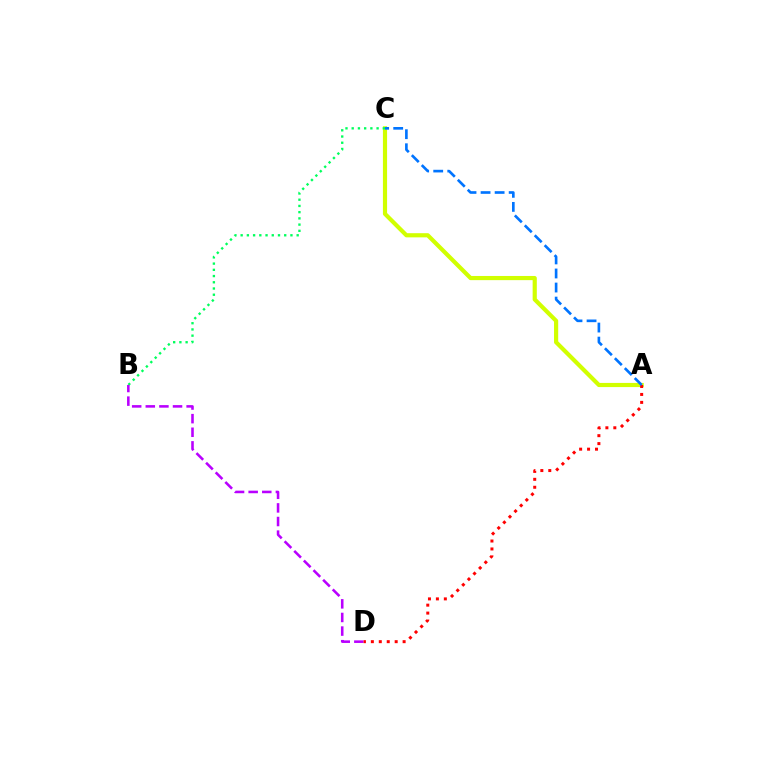{('A', 'C'): [{'color': '#d1ff00', 'line_style': 'solid', 'thickness': 3.0}, {'color': '#0074ff', 'line_style': 'dashed', 'thickness': 1.91}], ('B', 'C'): [{'color': '#00ff5c', 'line_style': 'dotted', 'thickness': 1.69}], ('B', 'D'): [{'color': '#b900ff', 'line_style': 'dashed', 'thickness': 1.85}], ('A', 'D'): [{'color': '#ff0000', 'line_style': 'dotted', 'thickness': 2.16}]}